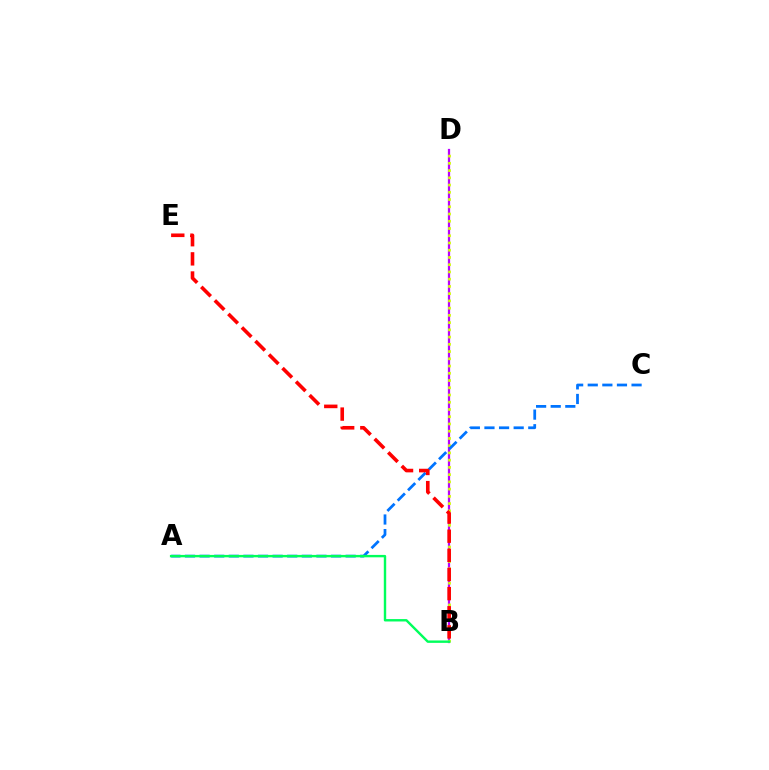{('B', 'D'): [{'color': '#b900ff', 'line_style': 'solid', 'thickness': 1.62}, {'color': '#d1ff00', 'line_style': 'dotted', 'thickness': 1.97}], ('A', 'C'): [{'color': '#0074ff', 'line_style': 'dashed', 'thickness': 1.98}], ('A', 'B'): [{'color': '#00ff5c', 'line_style': 'solid', 'thickness': 1.73}], ('B', 'E'): [{'color': '#ff0000', 'line_style': 'dashed', 'thickness': 2.6}]}